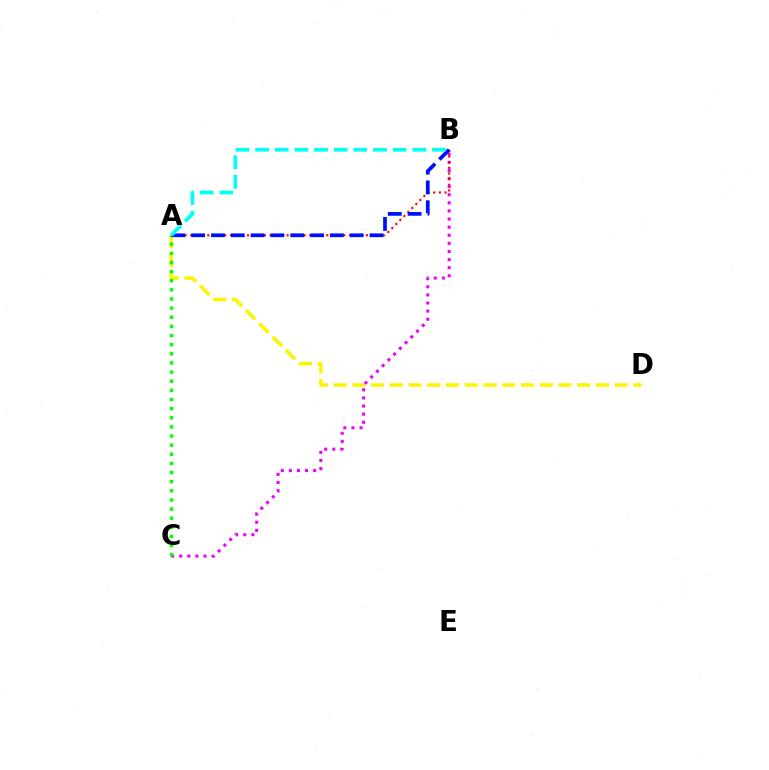{('A', 'D'): [{'color': '#fcf500', 'line_style': 'dashed', 'thickness': 2.54}], ('B', 'C'): [{'color': '#ee00ff', 'line_style': 'dotted', 'thickness': 2.2}], ('A', 'C'): [{'color': '#08ff00', 'line_style': 'dotted', 'thickness': 2.48}], ('A', 'B'): [{'color': '#ff0000', 'line_style': 'dotted', 'thickness': 1.54}, {'color': '#0010ff', 'line_style': 'dashed', 'thickness': 2.69}, {'color': '#00fff6', 'line_style': 'dashed', 'thickness': 2.67}]}